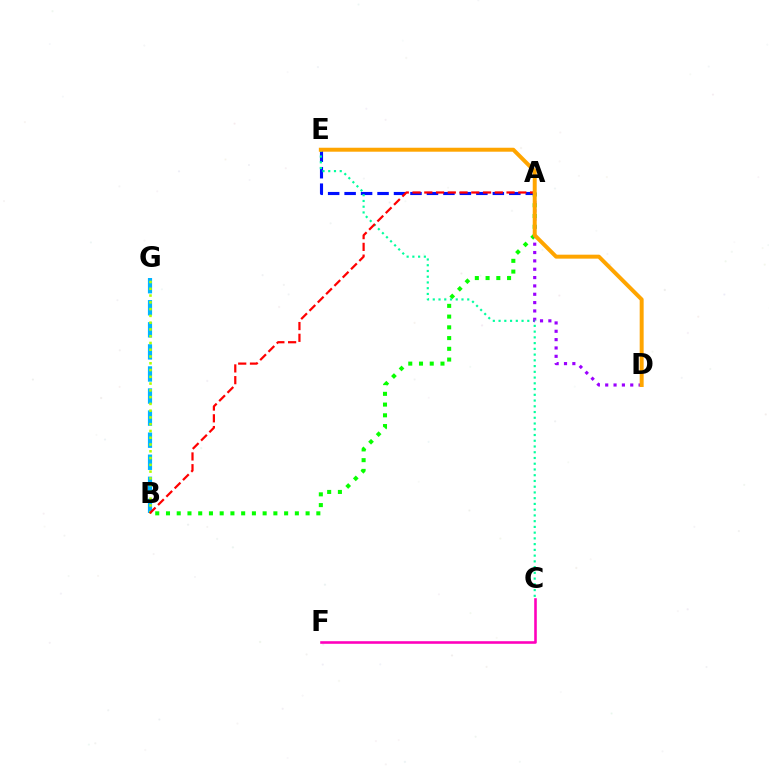{('A', 'B'): [{'color': '#08ff00', 'line_style': 'dotted', 'thickness': 2.92}, {'color': '#ff0000', 'line_style': 'dashed', 'thickness': 1.6}], ('B', 'G'): [{'color': '#00b5ff', 'line_style': 'dashed', 'thickness': 3.0}, {'color': '#b3ff00', 'line_style': 'dotted', 'thickness': 1.84}], ('C', 'F'): [{'color': '#ff00bd', 'line_style': 'solid', 'thickness': 1.87}], ('A', 'E'): [{'color': '#0010ff', 'line_style': 'dashed', 'thickness': 2.24}], ('C', 'E'): [{'color': '#00ff9d', 'line_style': 'dotted', 'thickness': 1.56}], ('A', 'D'): [{'color': '#9b00ff', 'line_style': 'dotted', 'thickness': 2.27}], ('D', 'E'): [{'color': '#ffa500', 'line_style': 'solid', 'thickness': 2.85}]}